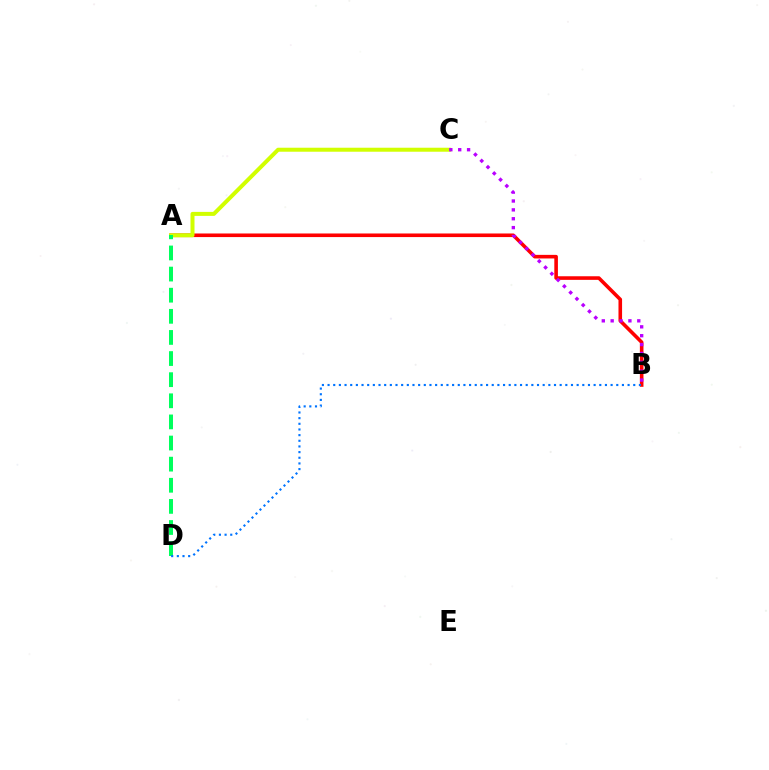{('A', 'B'): [{'color': '#ff0000', 'line_style': 'solid', 'thickness': 2.59}], ('A', 'C'): [{'color': '#d1ff00', 'line_style': 'solid', 'thickness': 2.88}], ('A', 'D'): [{'color': '#00ff5c', 'line_style': 'dashed', 'thickness': 2.87}], ('B', 'C'): [{'color': '#b900ff', 'line_style': 'dotted', 'thickness': 2.41}], ('B', 'D'): [{'color': '#0074ff', 'line_style': 'dotted', 'thickness': 1.54}]}